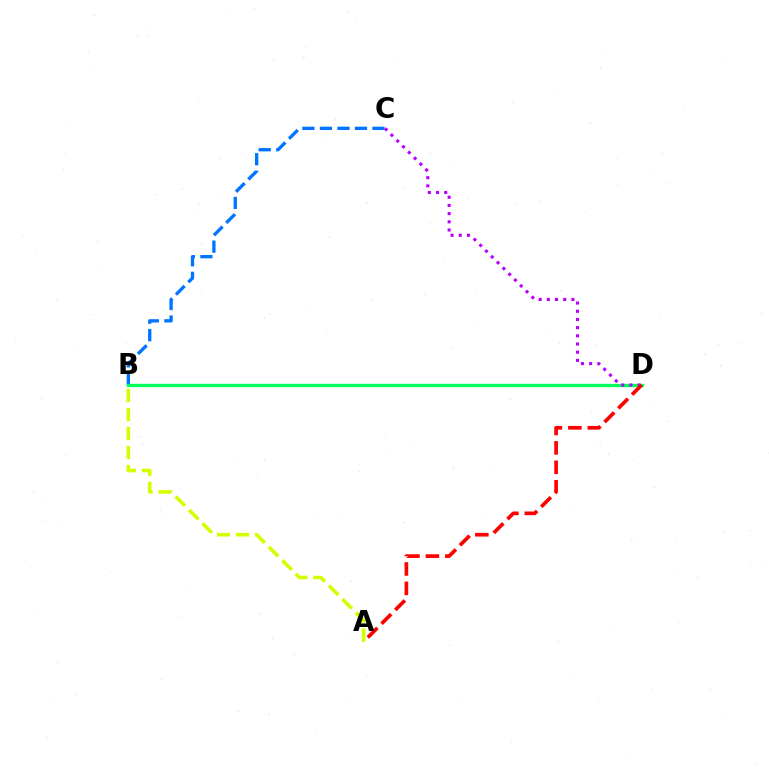{('B', 'C'): [{'color': '#0074ff', 'line_style': 'dashed', 'thickness': 2.38}], ('A', 'B'): [{'color': '#d1ff00', 'line_style': 'dashed', 'thickness': 2.59}], ('B', 'D'): [{'color': '#00ff5c', 'line_style': 'solid', 'thickness': 2.42}], ('C', 'D'): [{'color': '#b900ff', 'line_style': 'dotted', 'thickness': 2.23}], ('A', 'D'): [{'color': '#ff0000', 'line_style': 'dashed', 'thickness': 2.64}]}